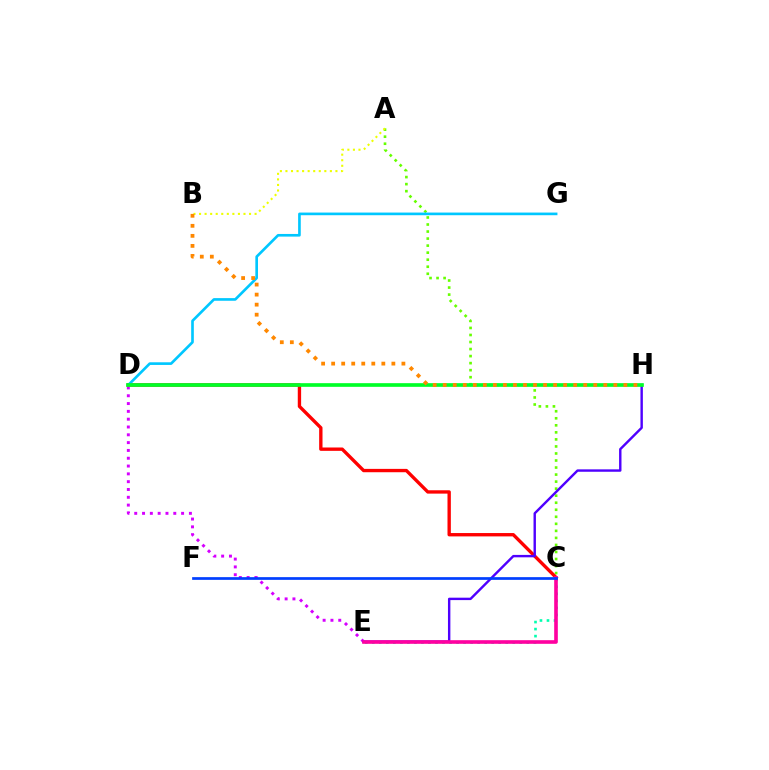{('D', 'E'): [{'color': '#d600ff', 'line_style': 'dotted', 'thickness': 2.12}], ('A', 'C'): [{'color': '#66ff00', 'line_style': 'dotted', 'thickness': 1.91}], ('C', 'D'): [{'color': '#ff0000', 'line_style': 'solid', 'thickness': 2.41}], ('D', 'G'): [{'color': '#00c7ff', 'line_style': 'solid', 'thickness': 1.91}], ('C', 'E'): [{'color': '#00ffaf', 'line_style': 'dotted', 'thickness': 1.91}, {'color': '#ff00a0', 'line_style': 'solid', 'thickness': 2.62}], ('E', 'H'): [{'color': '#4f00ff', 'line_style': 'solid', 'thickness': 1.74}], ('D', 'H'): [{'color': '#00ff27', 'line_style': 'solid', 'thickness': 2.64}], ('A', 'B'): [{'color': '#eeff00', 'line_style': 'dotted', 'thickness': 1.51}], ('C', 'F'): [{'color': '#003fff', 'line_style': 'solid', 'thickness': 1.95}], ('B', 'H'): [{'color': '#ff8800', 'line_style': 'dotted', 'thickness': 2.73}]}